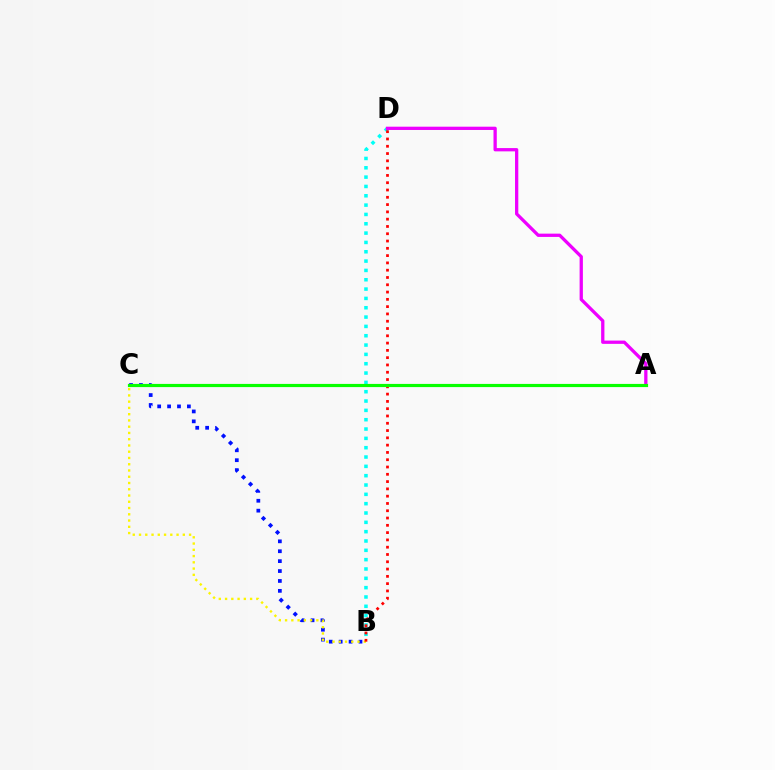{('B', 'C'): [{'color': '#0010ff', 'line_style': 'dotted', 'thickness': 2.69}, {'color': '#fcf500', 'line_style': 'dotted', 'thickness': 1.7}], ('B', 'D'): [{'color': '#00fff6', 'line_style': 'dotted', 'thickness': 2.53}, {'color': '#ff0000', 'line_style': 'dotted', 'thickness': 1.98}], ('A', 'D'): [{'color': '#ee00ff', 'line_style': 'solid', 'thickness': 2.36}], ('A', 'C'): [{'color': '#08ff00', 'line_style': 'solid', 'thickness': 2.29}]}